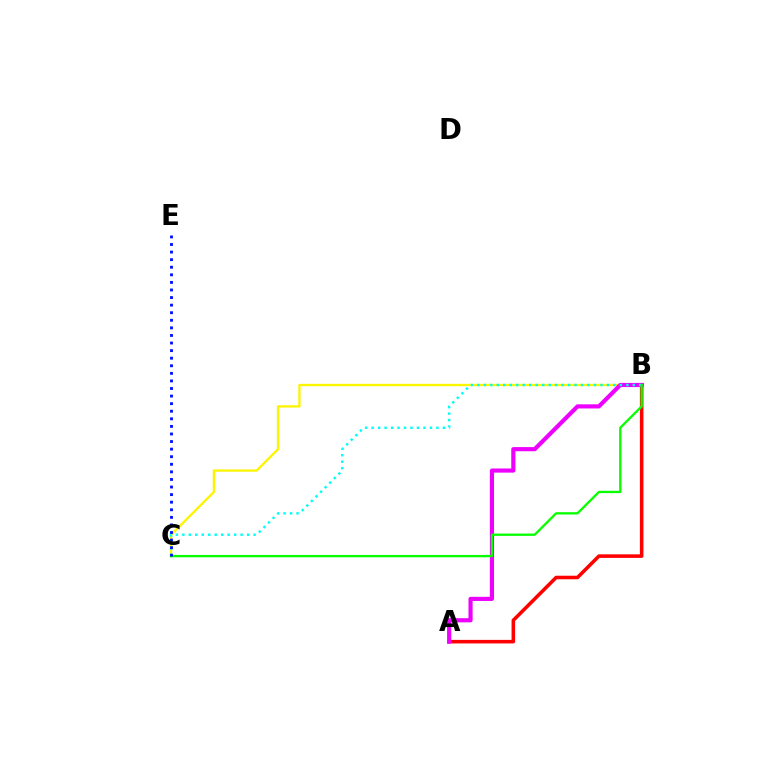{('A', 'B'): [{'color': '#ff0000', 'line_style': 'solid', 'thickness': 2.56}, {'color': '#ee00ff', 'line_style': 'solid', 'thickness': 2.99}], ('B', 'C'): [{'color': '#fcf500', 'line_style': 'solid', 'thickness': 1.67}, {'color': '#00fff6', 'line_style': 'dotted', 'thickness': 1.76}, {'color': '#08ff00', 'line_style': 'solid', 'thickness': 1.67}], ('C', 'E'): [{'color': '#0010ff', 'line_style': 'dotted', 'thickness': 2.06}]}